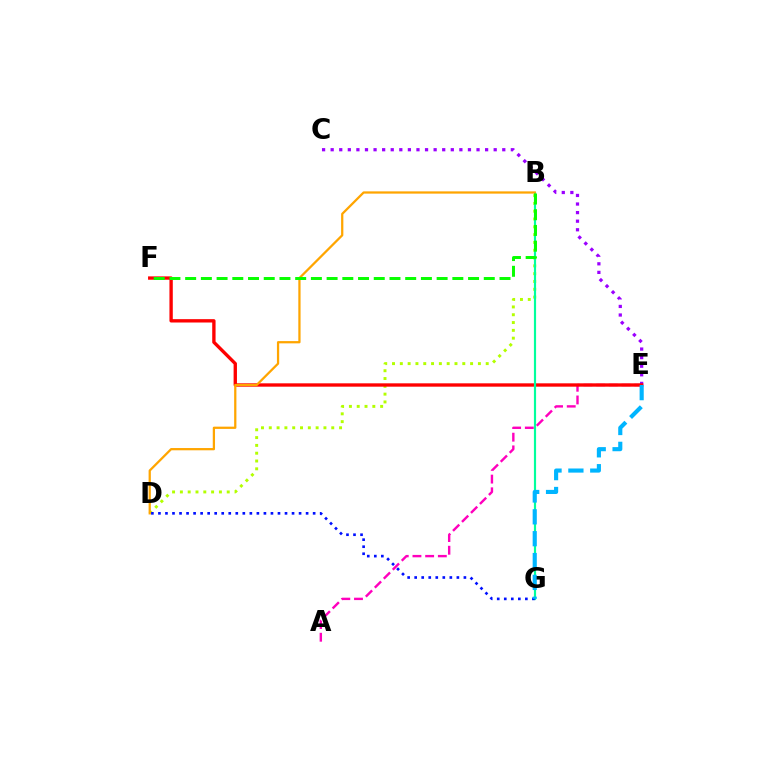{('A', 'E'): [{'color': '#ff00bd', 'line_style': 'dashed', 'thickness': 1.72}], ('C', 'E'): [{'color': '#9b00ff', 'line_style': 'dotted', 'thickness': 2.33}], ('B', 'D'): [{'color': '#b3ff00', 'line_style': 'dotted', 'thickness': 2.12}, {'color': '#ffa500', 'line_style': 'solid', 'thickness': 1.63}], ('E', 'F'): [{'color': '#ff0000', 'line_style': 'solid', 'thickness': 2.41}], ('B', 'G'): [{'color': '#00ff9d', 'line_style': 'solid', 'thickness': 1.56}], ('D', 'G'): [{'color': '#0010ff', 'line_style': 'dotted', 'thickness': 1.91}], ('E', 'G'): [{'color': '#00b5ff', 'line_style': 'dashed', 'thickness': 2.97}], ('B', 'F'): [{'color': '#08ff00', 'line_style': 'dashed', 'thickness': 2.14}]}